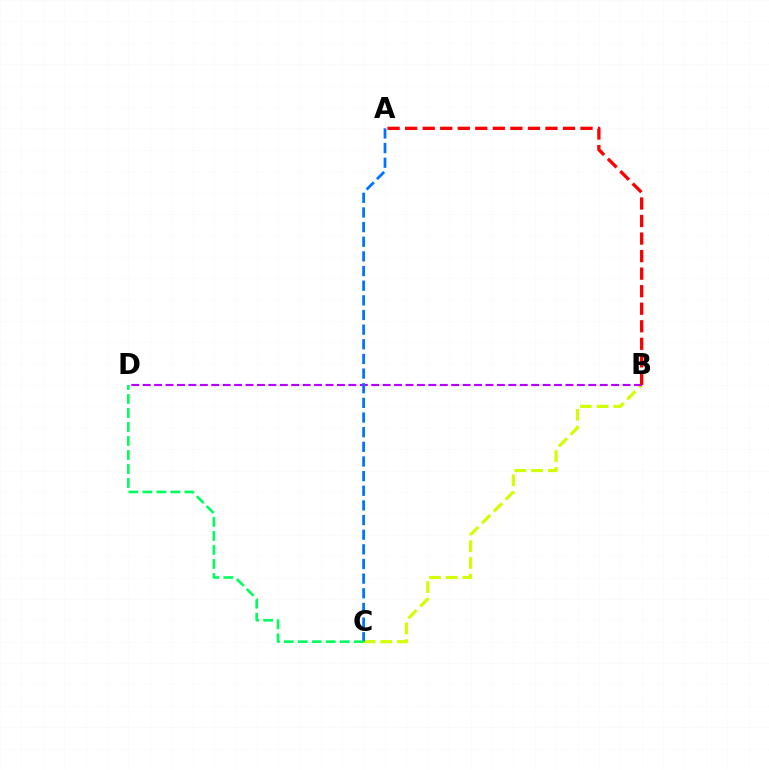{('B', 'C'): [{'color': '#d1ff00', 'line_style': 'dashed', 'thickness': 2.27}], ('B', 'D'): [{'color': '#b900ff', 'line_style': 'dashed', 'thickness': 1.55}], ('A', 'B'): [{'color': '#ff0000', 'line_style': 'dashed', 'thickness': 2.38}], ('A', 'C'): [{'color': '#0074ff', 'line_style': 'dashed', 'thickness': 1.99}], ('C', 'D'): [{'color': '#00ff5c', 'line_style': 'dashed', 'thickness': 1.9}]}